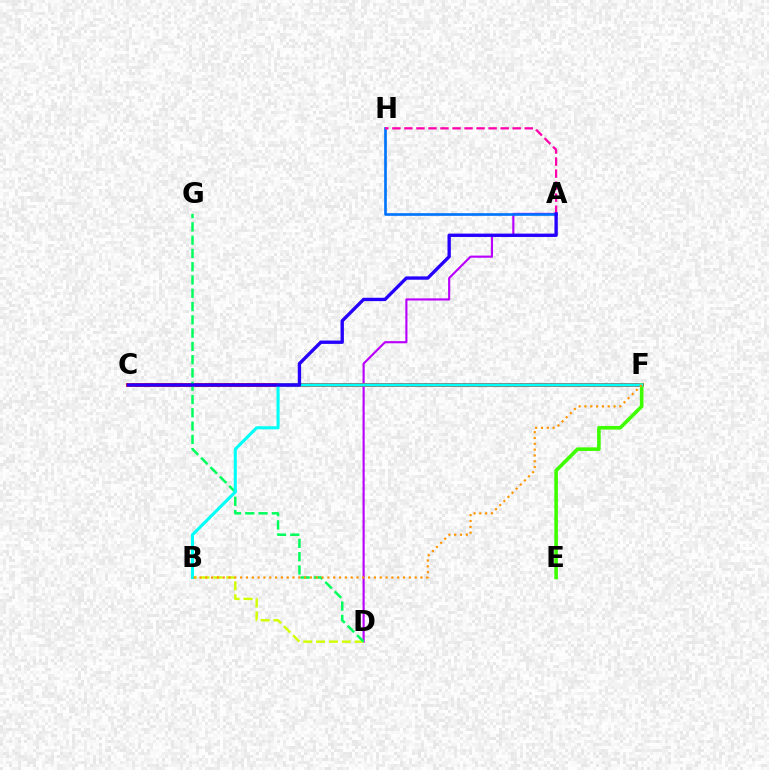{('A', 'D'): [{'color': '#b900ff', 'line_style': 'solid', 'thickness': 1.54}], ('A', 'H'): [{'color': '#0074ff', 'line_style': 'solid', 'thickness': 1.92}, {'color': '#ff00ac', 'line_style': 'dashed', 'thickness': 1.63}], ('C', 'F'): [{'color': '#ff0000', 'line_style': 'solid', 'thickness': 2.71}], ('E', 'F'): [{'color': '#3dff00', 'line_style': 'solid', 'thickness': 2.59}], ('B', 'D'): [{'color': '#d1ff00', 'line_style': 'dashed', 'thickness': 1.75}], ('D', 'G'): [{'color': '#00ff5c', 'line_style': 'dashed', 'thickness': 1.8}], ('B', 'F'): [{'color': '#00fff6', 'line_style': 'solid', 'thickness': 2.21}, {'color': '#ff9400', 'line_style': 'dotted', 'thickness': 1.58}], ('A', 'C'): [{'color': '#2500ff', 'line_style': 'solid', 'thickness': 2.41}]}